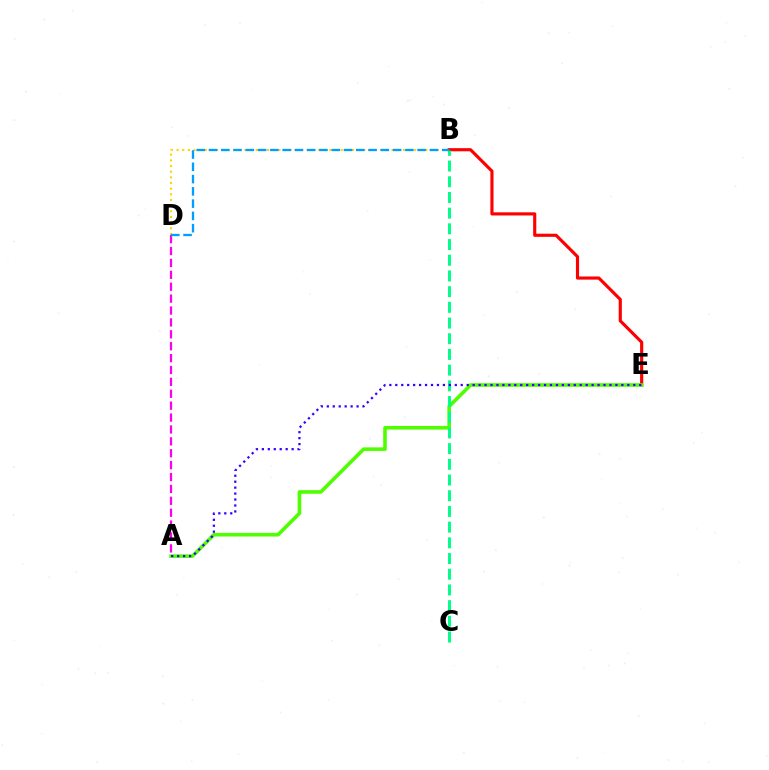{('B', 'E'): [{'color': '#ff0000', 'line_style': 'solid', 'thickness': 2.26}], ('B', 'D'): [{'color': '#ffd500', 'line_style': 'dotted', 'thickness': 1.54}, {'color': '#009eff', 'line_style': 'dashed', 'thickness': 1.67}], ('A', 'E'): [{'color': '#4fff00', 'line_style': 'solid', 'thickness': 2.6}, {'color': '#3700ff', 'line_style': 'dotted', 'thickness': 1.62}], ('B', 'C'): [{'color': '#00ff86', 'line_style': 'dashed', 'thickness': 2.13}], ('A', 'D'): [{'color': '#ff00ed', 'line_style': 'dashed', 'thickness': 1.62}]}